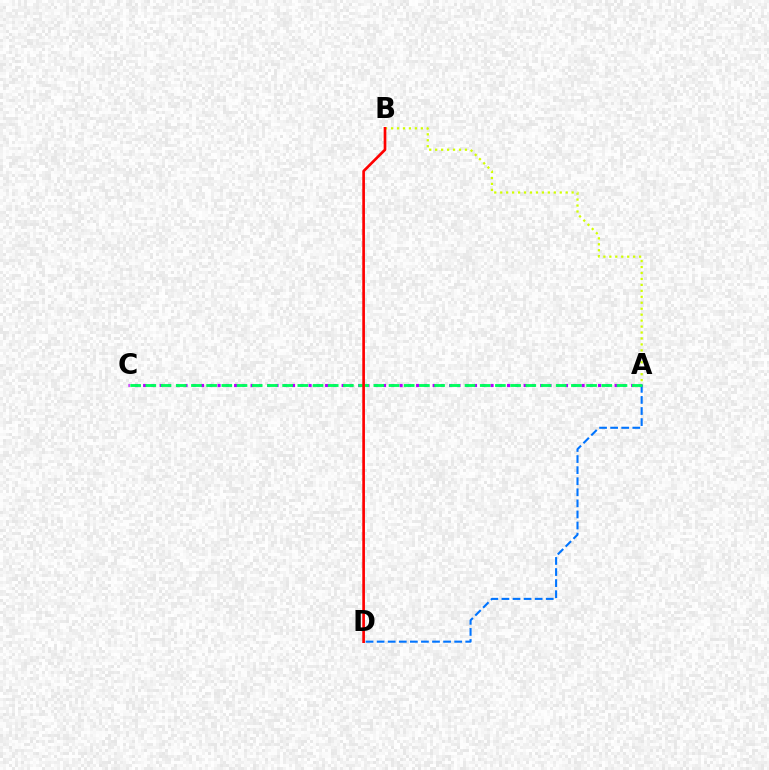{('A', 'C'): [{'color': '#b900ff', 'line_style': 'dotted', 'thickness': 2.25}, {'color': '#00ff5c', 'line_style': 'dashed', 'thickness': 2.06}], ('A', 'D'): [{'color': '#0074ff', 'line_style': 'dashed', 'thickness': 1.5}], ('A', 'B'): [{'color': '#d1ff00', 'line_style': 'dotted', 'thickness': 1.62}], ('B', 'D'): [{'color': '#ff0000', 'line_style': 'solid', 'thickness': 1.92}]}